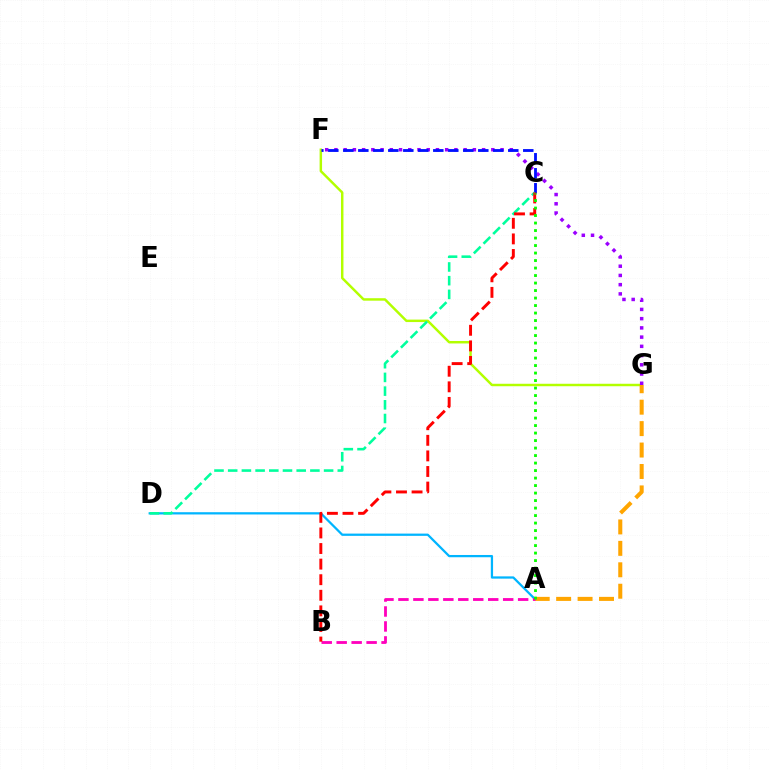{('F', 'G'): [{'color': '#b3ff00', 'line_style': 'solid', 'thickness': 1.77}, {'color': '#9b00ff', 'line_style': 'dotted', 'thickness': 2.51}], ('A', 'G'): [{'color': '#ffa500', 'line_style': 'dashed', 'thickness': 2.91}], ('A', 'D'): [{'color': '#00b5ff', 'line_style': 'solid', 'thickness': 1.62}], ('C', 'F'): [{'color': '#0010ff', 'line_style': 'dashed', 'thickness': 2.04}], ('A', 'B'): [{'color': '#ff00bd', 'line_style': 'dashed', 'thickness': 2.03}], ('C', 'D'): [{'color': '#00ff9d', 'line_style': 'dashed', 'thickness': 1.86}], ('B', 'C'): [{'color': '#ff0000', 'line_style': 'dashed', 'thickness': 2.12}], ('A', 'C'): [{'color': '#08ff00', 'line_style': 'dotted', 'thickness': 2.04}]}